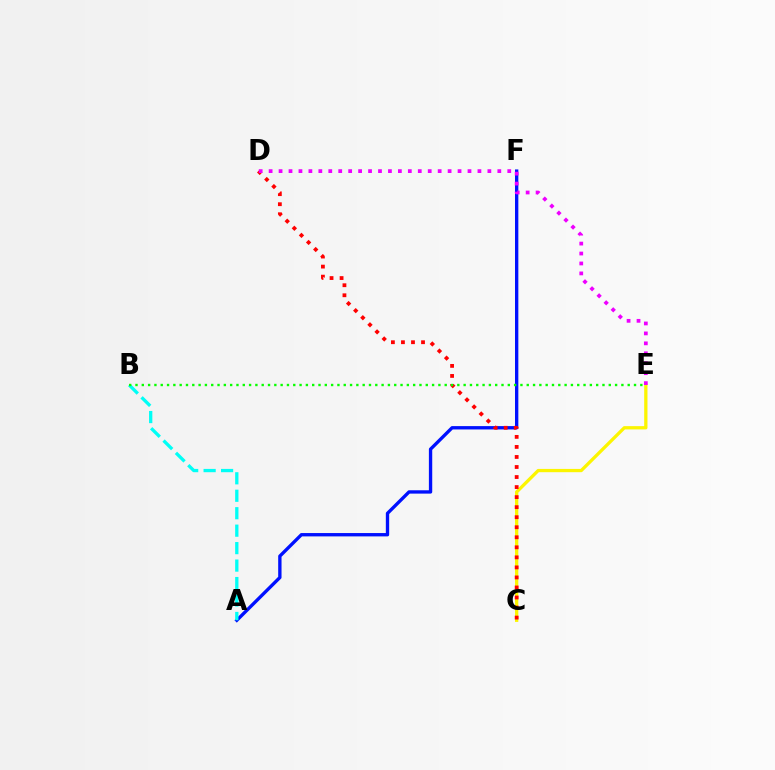{('A', 'F'): [{'color': '#0010ff', 'line_style': 'solid', 'thickness': 2.41}], ('C', 'E'): [{'color': '#fcf500', 'line_style': 'solid', 'thickness': 2.36}], ('C', 'D'): [{'color': '#ff0000', 'line_style': 'dotted', 'thickness': 2.73}], ('D', 'E'): [{'color': '#ee00ff', 'line_style': 'dotted', 'thickness': 2.7}], ('A', 'B'): [{'color': '#00fff6', 'line_style': 'dashed', 'thickness': 2.37}], ('B', 'E'): [{'color': '#08ff00', 'line_style': 'dotted', 'thickness': 1.71}]}